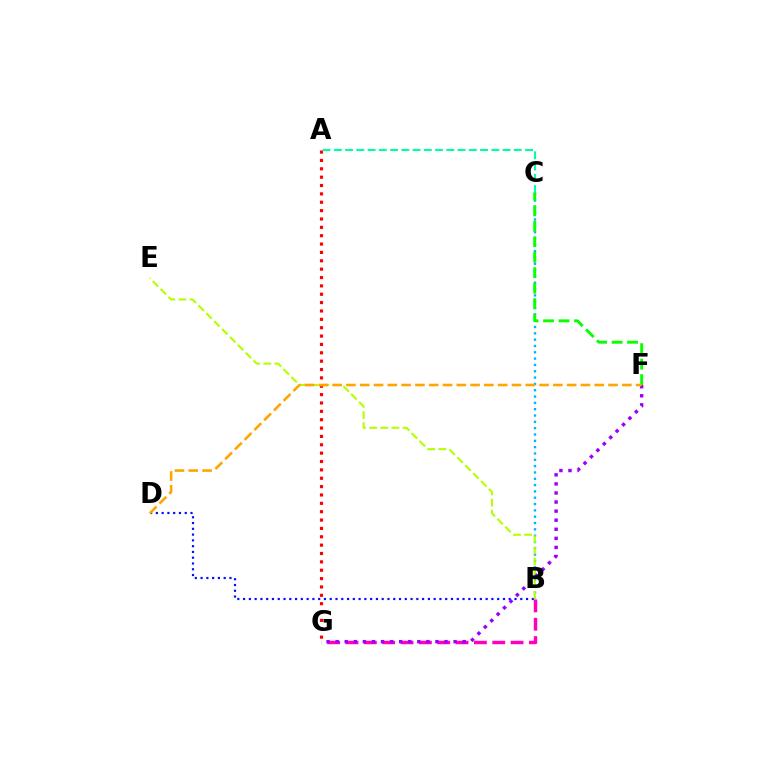{('B', 'C'): [{'color': '#00b5ff', 'line_style': 'dotted', 'thickness': 1.72}], ('B', 'D'): [{'color': '#0010ff', 'line_style': 'dotted', 'thickness': 1.57}], ('A', 'G'): [{'color': '#ff0000', 'line_style': 'dotted', 'thickness': 2.27}], ('B', 'G'): [{'color': '#ff00bd', 'line_style': 'dashed', 'thickness': 2.49}], ('A', 'C'): [{'color': '#00ff9d', 'line_style': 'dashed', 'thickness': 1.53}], ('B', 'E'): [{'color': '#b3ff00', 'line_style': 'dashed', 'thickness': 1.51}], ('C', 'F'): [{'color': '#08ff00', 'line_style': 'dashed', 'thickness': 2.1}], ('F', 'G'): [{'color': '#9b00ff', 'line_style': 'dotted', 'thickness': 2.46}], ('D', 'F'): [{'color': '#ffa500', 'line_style': 'dashed', 'thickness': 1.87}]}